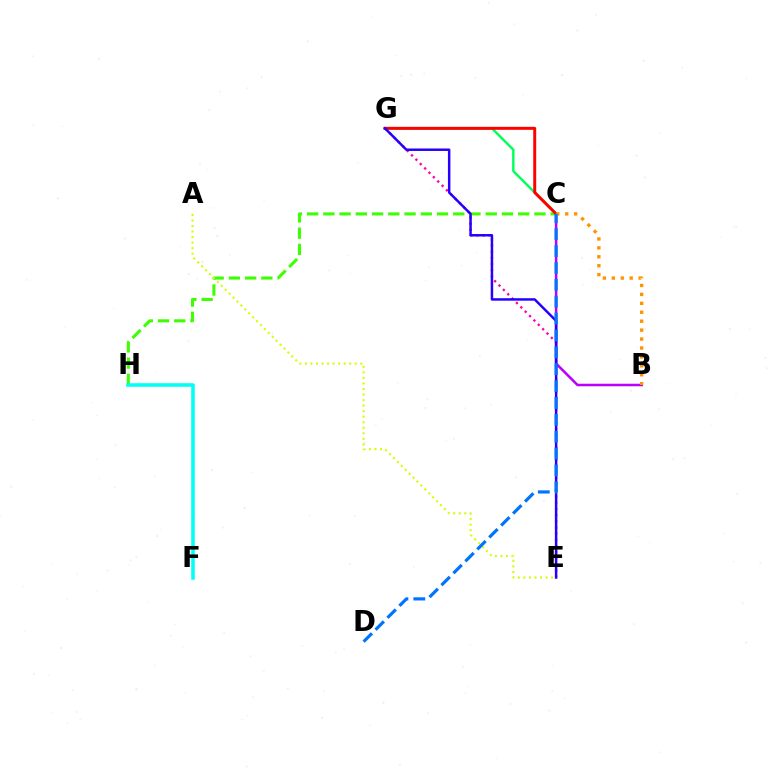{('E', 'G'): [{'color': '#ff00ac', 'line_style': 'dotted', 'thickness': 1.68}, {'color': '#2500ff', 'line_style': 'solid', 'thickness': 1.79}], ('B', 'C'): [{'color': '#b900ff', 'line_style': 'solid', 'thickness': 1.82}, {'color': '#ff9400', 'line_style': 'dotted', 'thickness': 2.43}], ('C', 'H'): [{'color': '#3dff00', 'line_style': 'dashed', 'thickness': 2.21}], ('C', 'G'): [{'color': '#00ff5c', 'line_style': 'solid', 'thickness': 1.75}, {'color': '#ff0000', 'line_style': 'solid', 'thickness': 2.14}], ('A', 'E'): [{'color': '#d1ff00', 'line_style': 'dotted', 'thickness': 1.51}], ('F', 'H'): [{'color': '#00fff6', 'line_style': 'solid', 'thickness': 2.56}], ('C', 'D'): [{'color': '#0074ff', 'line_style': 'dashed', 'thickness': 2.29}]}